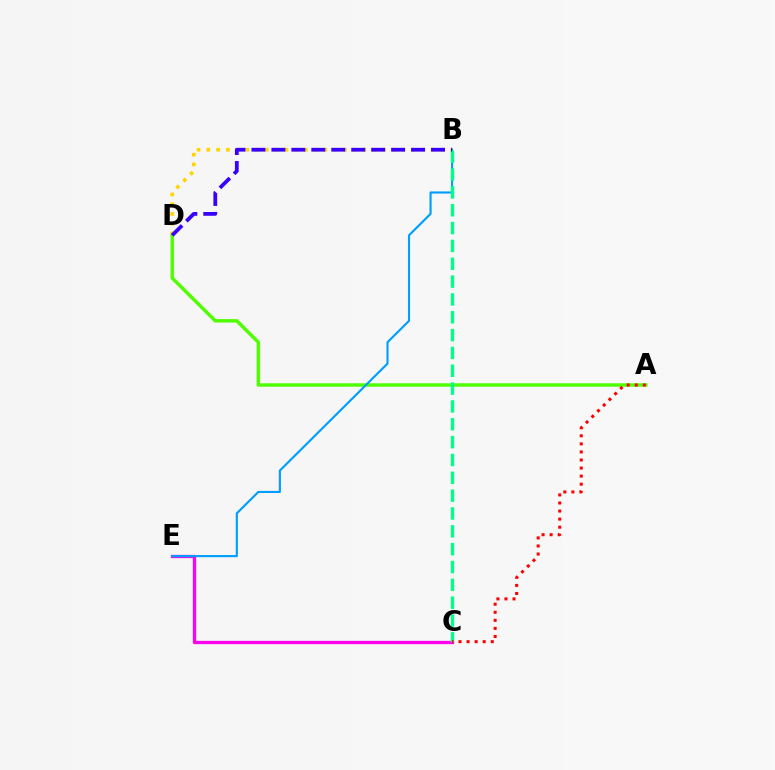{('C', 'E'): [{'color': '#ff00ed', 'line_style': 'solid', 'thickness': 2.37}], ('B', 'D'): [{'color': '#ffd500', 'line_style': 'dotted', 'thickness': 2.65}, {'color': '#3700ff', 'line_style': 'dashed', 'thickness': 2.71}], ('A', 'D'): [{'color': '#4fff00', 'line_style': 'solid', 'thickness': 2.49}], ('B', 'E'): [{'color': '#009eff', 'line_style': 'solid', 'thickness': 1.54}], ('B', 'C'): [{'color': '#00ff86', 'line_style': 'dashed', 'thickness': 2.42}], ('A', 'C'): [{'color': '#ff0000', 'line_style': 'dotted', 'thickness': 2.19}]}